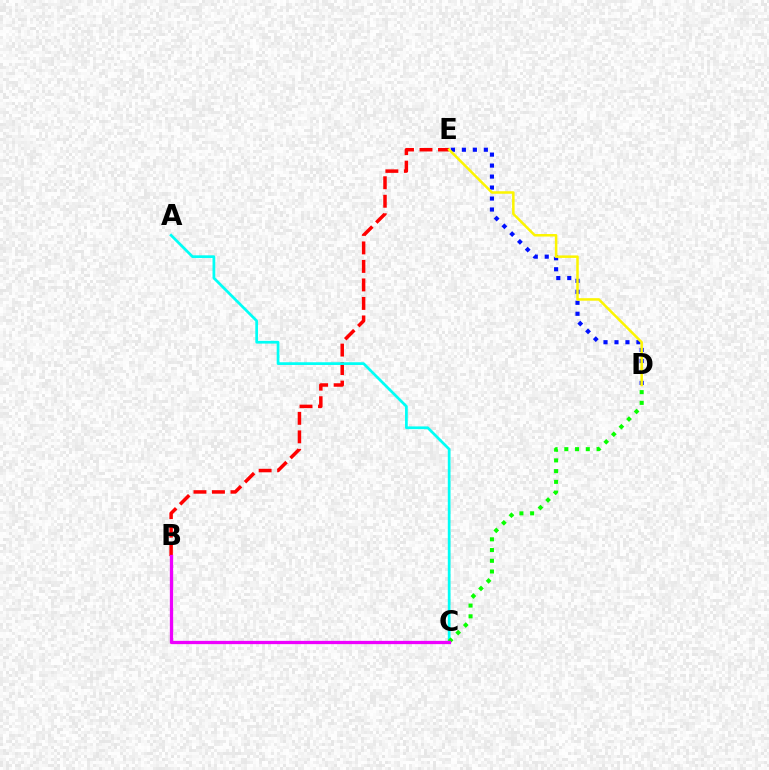{('B', 'E'): [{'color': '#ff0000', 'line_style': 'dashed', 'thickness': 2.51}], ('D', 'E'): [{'color': '#0010ff', 'line_style': 'dotted', 'thickness': 2.98}, {'color': '#fcf500', 'line_style': 'solid', 'thickness': 1.81}], ('A', 'C'): [{'color': '#00fff6', 'line_style': 'solid', 'thickness': 1.97}], ('C', 'D'): [{'color': '#08ff00', 'line_style': 'dotted', 'thickness': 2.92}], ('B', 'C'): [{'color': '#ee00ff', 'line_style': 'solid', 'thickness': 2.36}]}